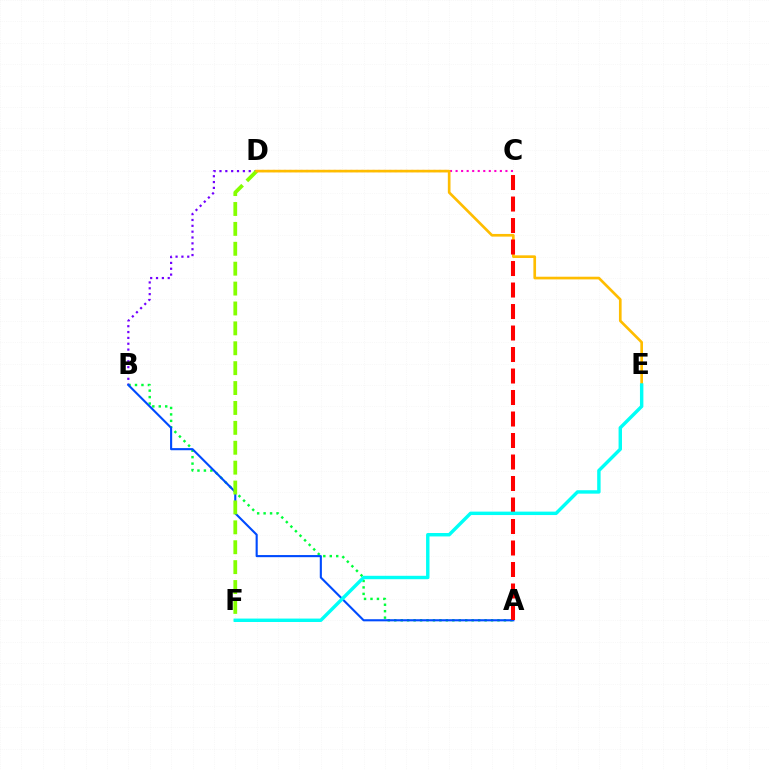{('A', 'B'): [{'color': '#00ff39', 'line_style': 'dotted', 'thickness': 1.75}, {'color': '#004bff', 'line_style': 'solid', 'thickness': 1.53}], ('B', 'D'): [{'color': '#7200ff', 'line_style': 'dotted', 'thickness': 1.59}], ('D', 'F'): [{'color': '#84ff00', 'line_style': 'dashed', 'thickness': 2.7}], ('C', 'D'): [{'color': '#ff00cf', 'line_style': 'dotted', 'thickness': 1.5}], ('D', 'E'): [{'color': '#ffbd00', 'line_style': 'solid', 'thickness': 1.92}], ('A', 'C'): [{'color': '#ff0000', 'line_style': 'dashed', 'thickness': 2.92}], ('E', 'F'): [{'color': '#00fff6', 'line_style': 'solid', 'thickness': 2.47}]}